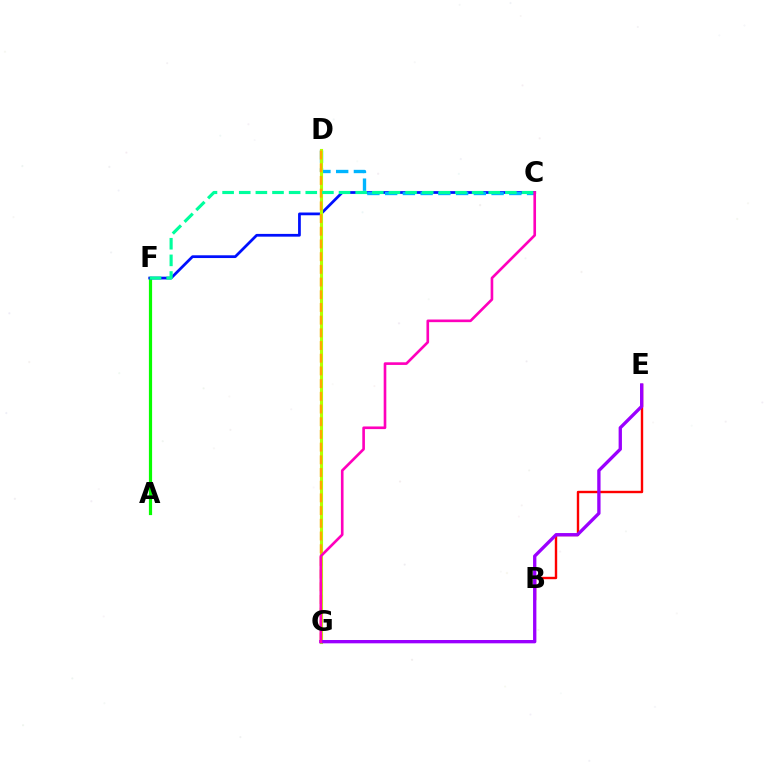{('A', 'F'): [{'color': '#08ff00', 'line_style': 'solid', 'thickness': 2.3}], ('C', 'F'): [{'color': '#0010ff', 'line_style': 'solid', 'thickness': 1.98}, {'color': '#00ff9d', 'line_style': 'dashed', 'thickness': 2.26}], ('C', 'D'): [{'color': '#00b5ff', 'line_style': 'dashed', 'thickness': 2.41}], ('D', 'G'): [{'color': '#b3ff00', 'line_style': 'solid', 'thickness': 2.25}, {'color': '#ffa500', 'line_style': 'dashed', 'thickness': 1.72}], ('B', 'E'): [{'color': '#ff0000', 'line_style': 'solid', 'thickness': 1.73}], ('E', 'G'): [{'color': '#9b00ff', 'line_style': 'solid', 'thickness': 2.39}], ('C', 'G'): [{'color': '#ff00bd', 'line_style': 'solid', 'thickness': 1.9}]}